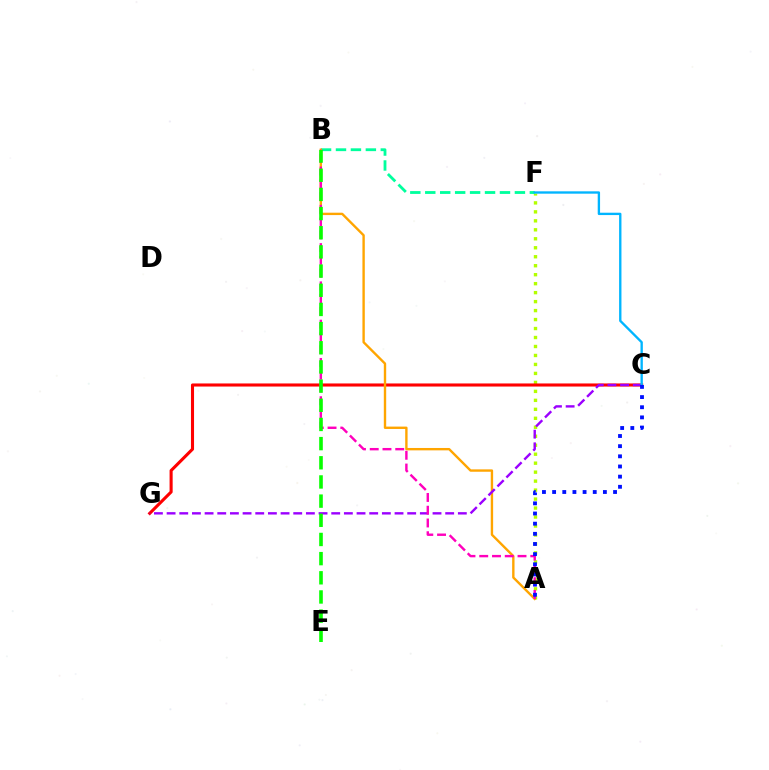{('A', 'F'): [{'color': '#b3ff00', 'line_style': 'dotted', 'thickness': 2.44}], ('C', 'G'): [{'color': '#ff0000', 'line_style': 'solid', 'thickness': 2.22}, {'color': '#9b00ff', 'line_style': 'dashed', 'thickness': 1.72}], ('B', 'F'): [{'color': '#00ff9d', 'line_style': 'dashed', 'thickness': 2.03}], ('A', 'B'): [{'color': '#ffa500', 'line_style': 'solid', 'thickness': 1.71}, {'color': '#ff00bd', 'line_style': 'dashed', 'thickness': 1.73}], ('C', 'F'): [{'color': '#00b5ff', 'line_style': 'solid', 'thickness': 1.69}], ('A', 'C'): [{'color': '#0010ff', 'line_style': 'dotted', 'thickness': 2.76}], ('B', 'E'): [{'color': '#08ff00', 'line_style': 'dashed', 'thickness': 2.6}]}